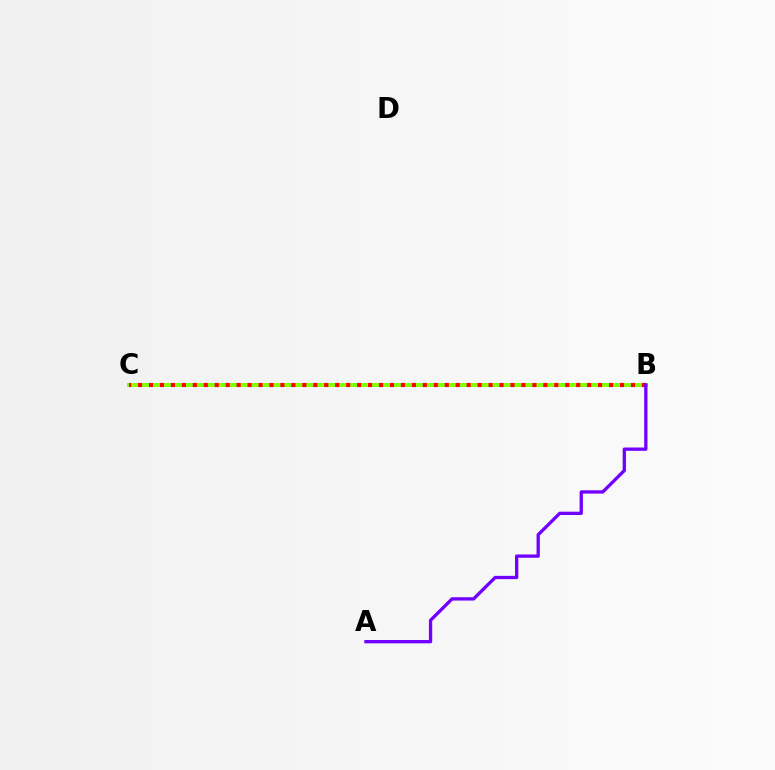{('B', 'C'): [{'color': '#00fff6', 'line_style': 'solid', 'thickness': 2.81}, {'color': '#84ff00', 'line_style': 'solid', 'thickness': 2.84}, {'color': '#ff0000', 'line_style': 'dotted', 'thickness': 2.98}], ('A', 'B'): [{'color': '#7200ff', 'line_style': 'solid', 'thickness': 2.38}]}